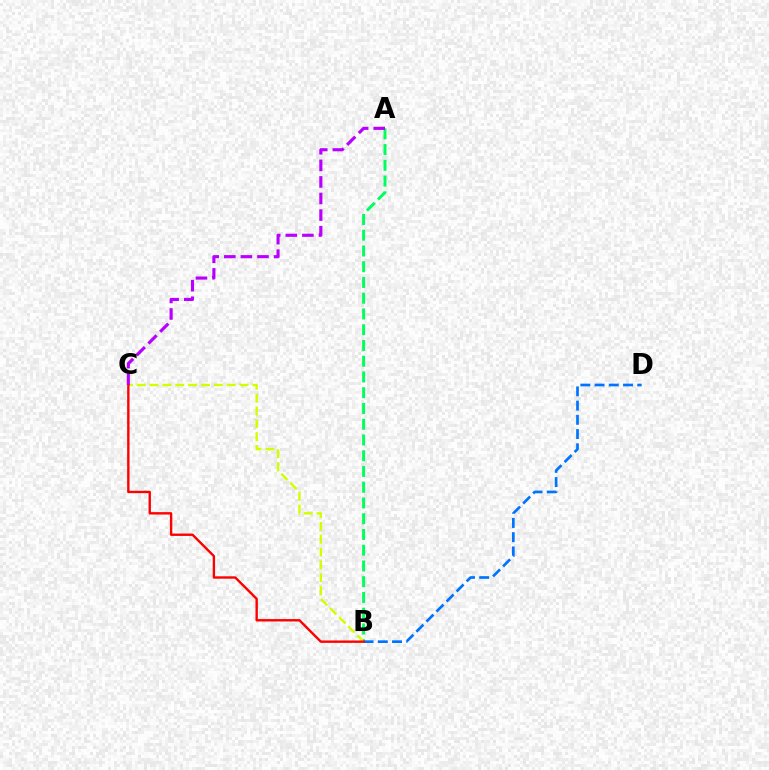{('A', 'B'): [{'color': '#00ff5c', 'line_style': 'dashed', 'thickness': 2.14}], ('B', 'C'): [{'color': '#d1ff00', 'line_style': 'dashed', 'thickness': 1.75}, {'color': '#ff0000', 'line_style': 'solid', 'thickness': 1.72}], ('B', 'D'): [{'color': '#0074ff', 'line_style': 'dashed', 'thickness': 1.93}], ('A', 'C'): [{'color': '#b900ff', 'line_style': 'dashed', 'thickness': 2.25}]}